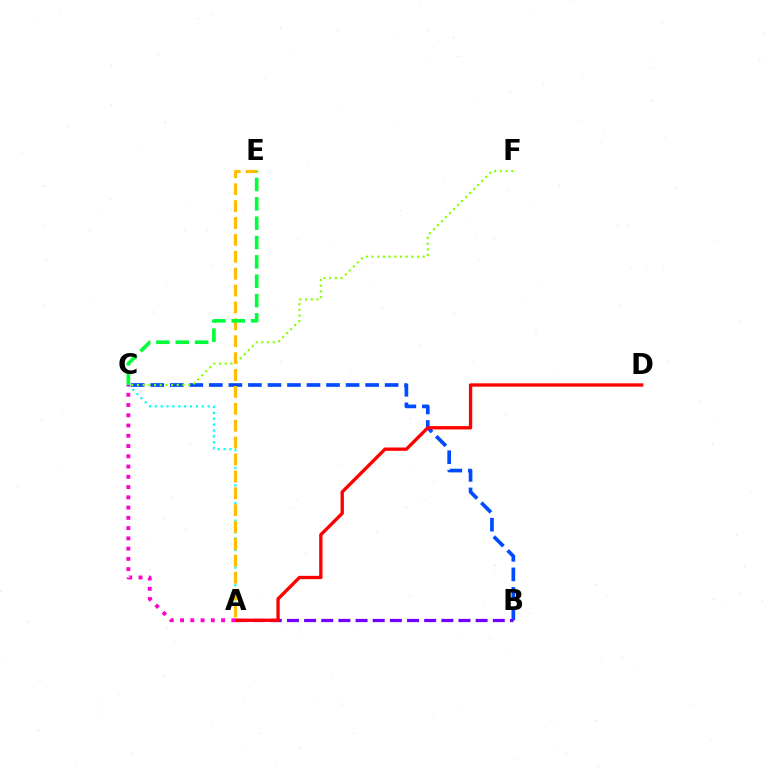{('B', 'C'): [{'color': '#004bff', 'line_style': 'dashed', 'thickness': 2.65}], ('A', 'B'): [{'color': '#7200ff', 'line_style': 'dashed', 'thickness': 2.33}], ('C', 'F'): [{'color': '#84ff00', 'line_style': 'dotted', 'thickness': 1.55}], ('A', 'C'): [{'color': '#00fff6', 'line_style': 'dotted', 'thickness': 1.6}, {'color': '#ff00cf', 'line_style': 'dotted', 'thickness': 2.79}], ('A', 'D'): [{'color': '#ff0000', 'line_style': 'solid', 'thickness': 2.4}], ('A', 'E'): [{'color': '#ffbd00', 'line_style': 'dashed', 'thickness': 2.29}], ('C', 'E'): [{'color': '#00ff39', 'line_style': 'dashed', 'thickness': 2.63}]}